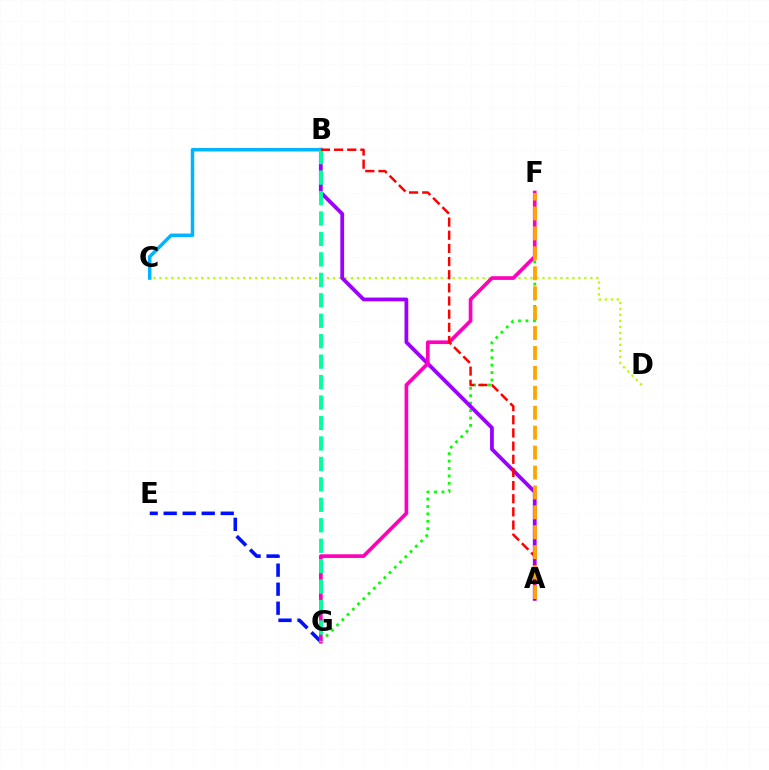{('F', 'G'): [{'color': '#08ff00', 'line_style': 'dotted', 'thickness': 2.02}, {'color': '#ff00bd', 'line_style': 'solid', 'thickness': 2.65}], ('C', 'D'): [{'color': '#b3ff00', 'line_style': 'dotted', 'thickness': 1.63}], ('E', 'G'): [{'color': '#0010ff', 'line_style': 'dashed', 'thickness': 2.58}], ('A', 'B'): [{'color': '#9b00ff', 'line_style': 'solid', 'thickness': 2.72}, {'color': '#ff0000', 'line_style': 'dashed', 'thickness': 1.79}], ('B', 'C'): [{'color': '#00b5ff', 'line_style': 'solid', 'thickness': 2.51}], ('B', 'G'): [{'color': '#00ff9d', 'line_style': 'dashed', 'thickness': 2.78}], ('A', 'F'): [{'color': '#ffa500', 'line_style': 'dashed', 'thickness': 2.71}]}